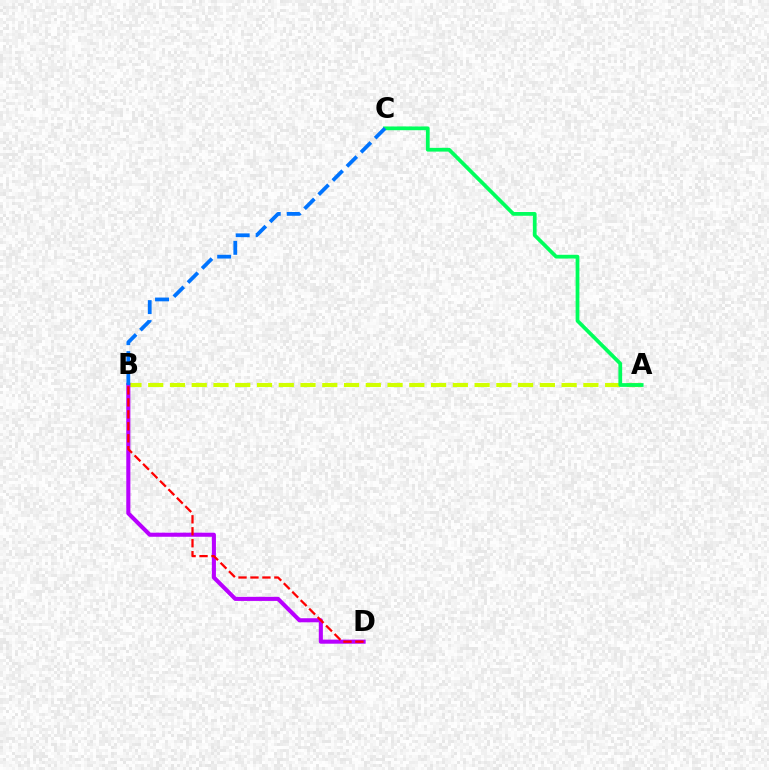{('A', 'B'): [{'color': '#d1ff00', 'line_style': 'dashed', 'thickness': 2.96}], ('B', 'D'): [{'color': '#b900ff', 'line_style': 'solid', 'thickness': 2.94}, {'color': '#ff0000', 'line_style': 'dashed', 'thickness': 1.62}], ('A', 'C'): [{'color': '#00ff5c', 'line_style': 'solid', 'thickness': 2.7}], ('B', 'C'): [{'color': '#0074ff', 'line_style': 'dashed', 'thickness': 2.71}]}